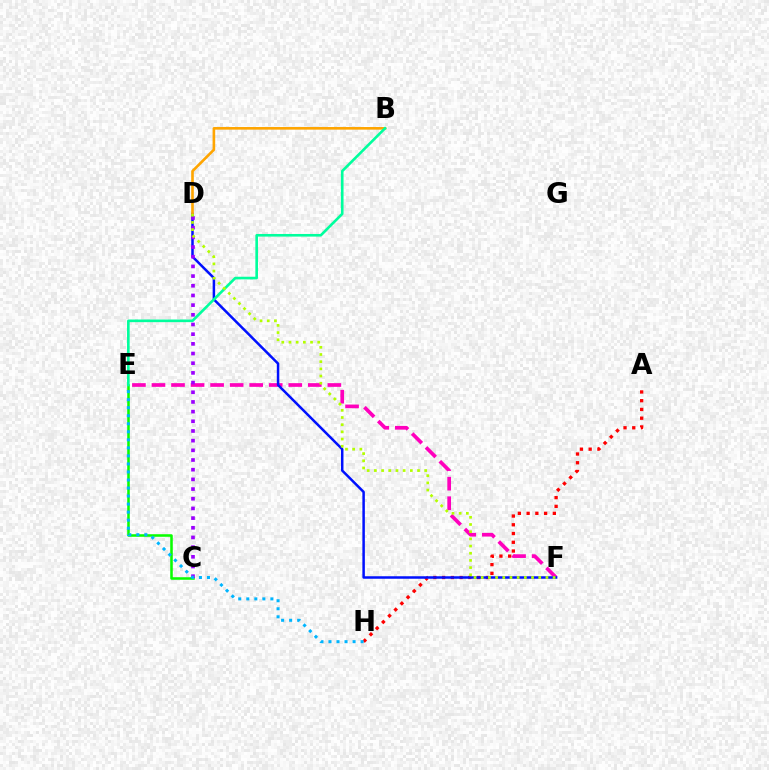{('A', 'H'): [{'color': '#ff0000', 'line_style': 'dotted', 'thickness': 2.38}], ('E', 'F'): [{'color': '#ff00bd', 'line_style': 'dashed', 'thickness': 2.66}], ('D', 'F'): [{'color': '#0010ff', 'line_style': 'solid', 'thickness': 1.8}, {'color': '#b3ff00', 'line_style': 'dotted', 'thickness': 1.95}], ('C', 'E'): [{'color': '#08ff00', 'line_style': 'solid', 'thickness': 1.83}], ('C', 'D'): [{'color': '#9b00ff', 'line_style': 'dotted', 'thickness': 2.63}], ('B', 'D'): [{'color': '#ffa500', 'line_style': 'solid', 'thickness': 1.89}], ('E', 'H'): [{'color': '#00b5ff', 'line_style': 'dotted', 'thickness': 2.18}], ('B', 'E'): [{'color': '#00ff9d', 'line_style': 'solid', 'thickness': 1.89}]}